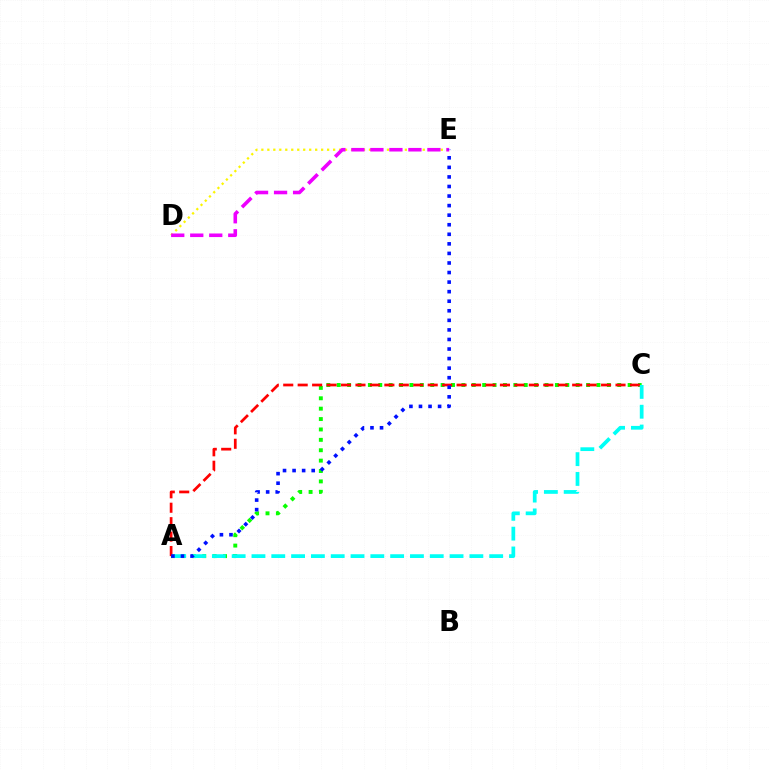{('D', 'E'): [{'color': '#fcf500', 'line_style': 'dotted', 'thickness': 1.62}, {'color': '#ee00ff', 'line_style': 'dashed', 'thickness': 2.58}], ('A', 'C'): [{'color': '#08ff00', 'line_style': 'dotted', 'thickness': 2.82}, {'color': '#ff0000', 'line_style': 'dashed', 'thickness': 1.96}, {'color': '#00fff6', 'line_style': 'dashed', 'thickness': 2.69}], ('A', 'E'): [{'color': '#0010ff', 'line_style': 'dotted', 'thickness': 2.6}]}